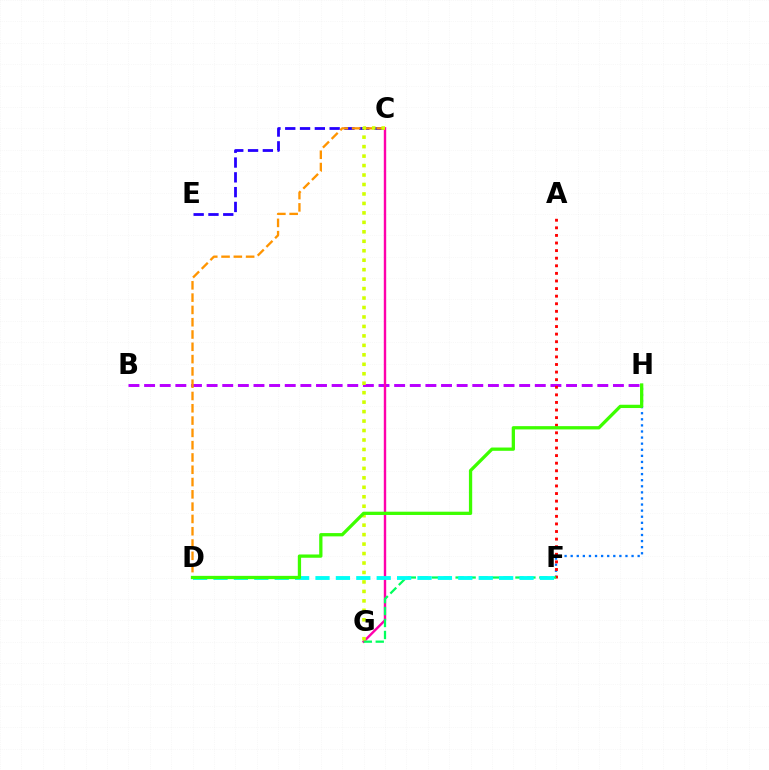{('C', 'E'): [{'color': '#2500ff', 'line_style': 'dashed', 'thickness': 2.01}], ('B', 'H'): [{'color': '#b900ff', 'line_style': 'dashed', 'thickness': 2.12}], ('F', 'H'): [{'color': '#0074ff', 'line_style': 'dotted', 'thickness': 1.65}], ('C', 'G'): [{'color': '#ff00ac', 'line_style': 'solid', 'thickness': 1.73}, {'color': '#d1ff00', 'line_style': 'dotted', 'thickness': 2.57}], ('A', 'F'): [{'color': '#ff0000', 'line_style': 'dotted', 'thickness': 2.06}], ('F', 'G'): [{'color': '#00ff5c', 'line_style': 'dashed', 'thickness': 1.62}], ('C', 'D'): [{'color': '#ff9400', 'line_style': 'dashed', 'thickness': 1.67}], ('D', 'F'): [{'color': '#00fff6', 'line_style': 'dashed', 'thickness': 2.77}], ('D', 'H'): [{'color': '#3dff00', 'line_style': 'solid', 'thickness': 2.36}]}